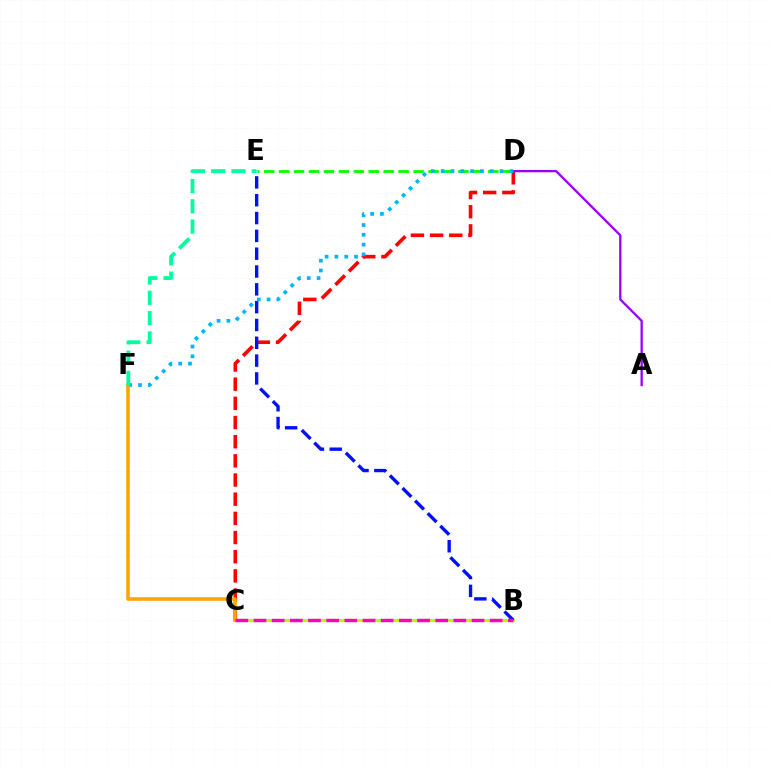{('D', 'E'): [{'color': '#08ff00', 'line_style': 'dashed', 'thickness': 2.03}], ('B', 'C'): [{'color': '#b3ff00', 'line_style': 'solid', 'thickness': 2.19}, {'color': '#ff00bd', 'line_style': 'dashed', 'thickness': 2.47}], ('C', 'D'): [{'color': '#ff0000', 'line_style': 'dashed', 'thickness': 2.6}], ('A', 'D'): [{'color': '#9b00ff', 'line_style': 'solid', 'thickness': 1.67}], ('B', 'E'): [{'color': '#0010ff', 'line_style': 'dashed', 'thickness': 2.42}], ('D', 'F'): [{'color': '#00b5ff', 'line_style': 'dotted', 'thickness': 2.67}], ('C', 'F'): [{'color': '#ffa500', 'line_style': 'solid', 'thickness': 2.57}], ('E', 'F'): [{'color': '#00ff9d', 'line_style': 'dashed', 'thickness': 2.76}]}